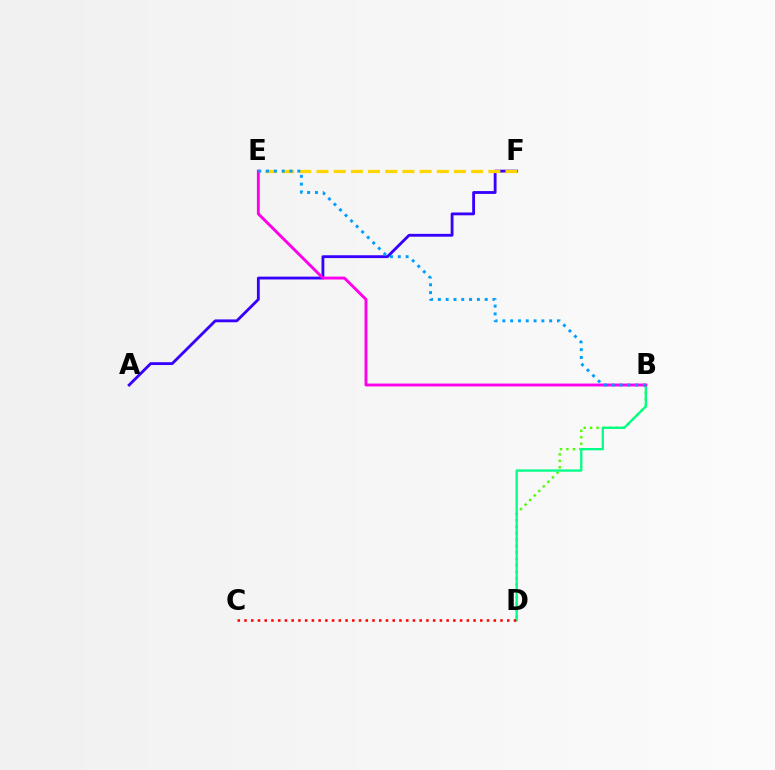{('B', 'D'): [{'color': '#4fff00', 'line_style': 'dotted', 'thickness': 1.75}, {'color': '#00ff86', 'line_style': 'solid', 'thickness': 1.66}], ('A', 'F'): [{'color': '#3700ff', 'line_style': 'solid', 'thickness': 2.04}], ('E', 'F'): [{'color': '#ffd500', 'line_style': 'dashed', 'thickness': 2.33}], ('B', 'E'): [{'color': '#ff00ed', 'line_style': 'solid', 'thickness': 2.08}, {'color': '#009eff', 'line_style': 'dotted', 'thickness': 2.12}], ('C', 'D'): [{'color': '#ff0000', 'line_style': 'dotted', 'thickness': 1.83}]}